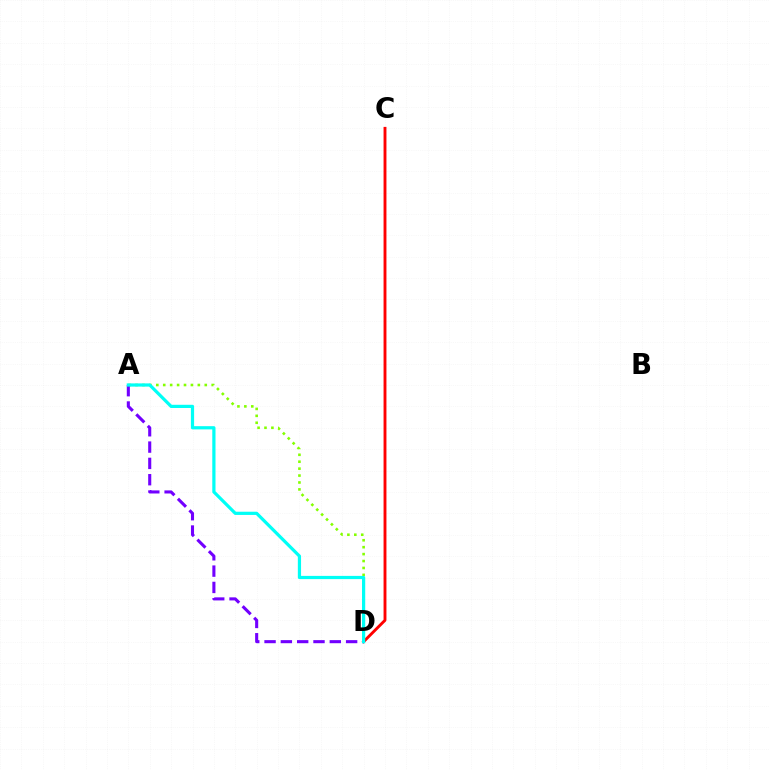{('A', 'D'): [{'color': '#84ff00', 'line_style': 'dotted', 'thickness': 1.88}, {'color': '#7200ff', 'line_style': 'dashed', 'thickness': 2.22}, {'color': '#00fff6', 'line_style': 'solid', 'thickness': 2.32}], ('C', 'D'): [{'color': '#ff0000', 'line_style': 'solid', 'thickness': 2.07}]}